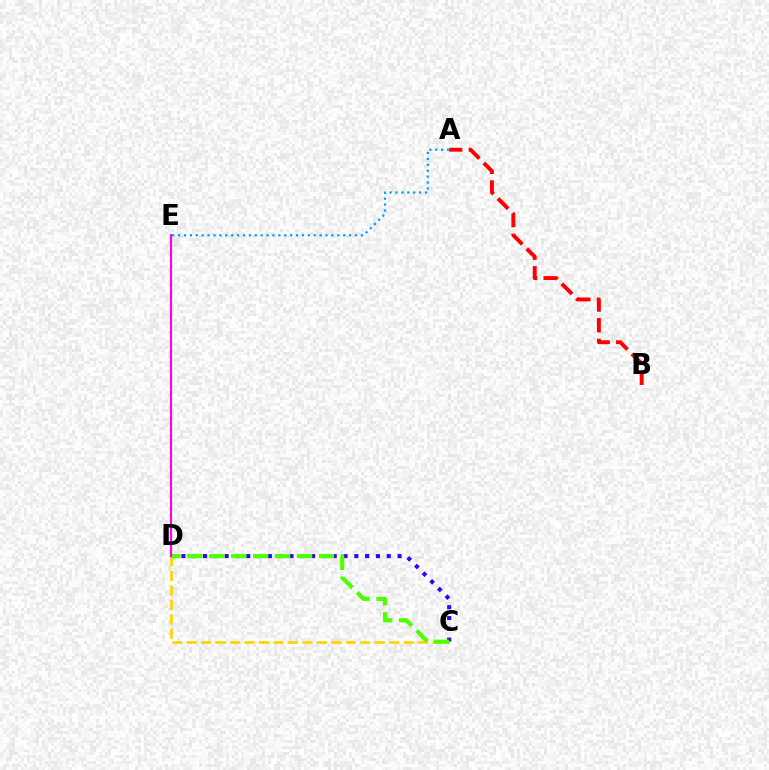{('C', 'D'): [{'color': '#3700ff', 'line_style': 'dotted', 'thickness': 2.94}, {'color': '#ffd500', 'line_style': 'dashed', 'thickness': 1.96}, {'color': '#4fff00', 'line_style': 'dashed', 'thickness': 2.98}], ('D', 'E'): [{'color': '#00ff86', 'line_style': 'dotted', 'thickness': 1.65}, {'color': '#ff00ed', 'line_style': 'solid', 'thickness': 1.52}], ('A', 'B'): [{'color': '#ff0000', 'line_style': 'dashed', 'thickness': 2.81}], ('A', 'E'): [{'color': '#009eff', 'line_style': 'dotted', 'thickness': 1.6}]}